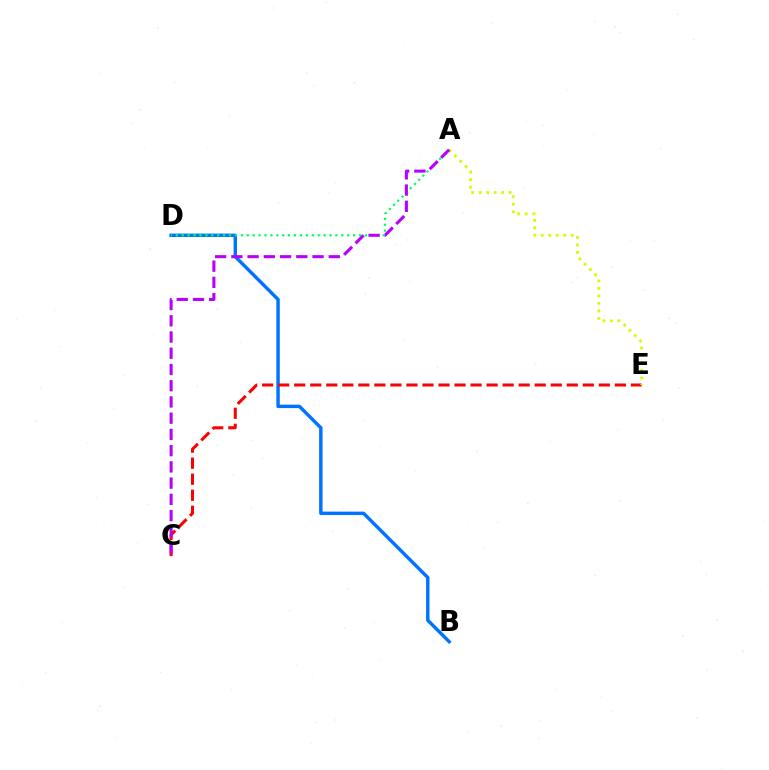{('B', 'D'): [{'color': '#0074ff', 'line_style': 'solid', 'thickness': 2.47}], ('A', 'D'): [{'color': '#00ff5c', 'line_style': 'dotted', 'thickness': 1.61}], ('C', 'E'): [{'color': '#ff0000', 'line_style': 'dashed', 'thickness': 2.18}], ('A', 'E'): [{'color': '#d1ff00', 'line_style': 'dotted', 'thickness': 2.03}], ('A', 'C'): [{'color': '#b900ff', 'line_style': 'dashed', 'thickness': 2.21}]}